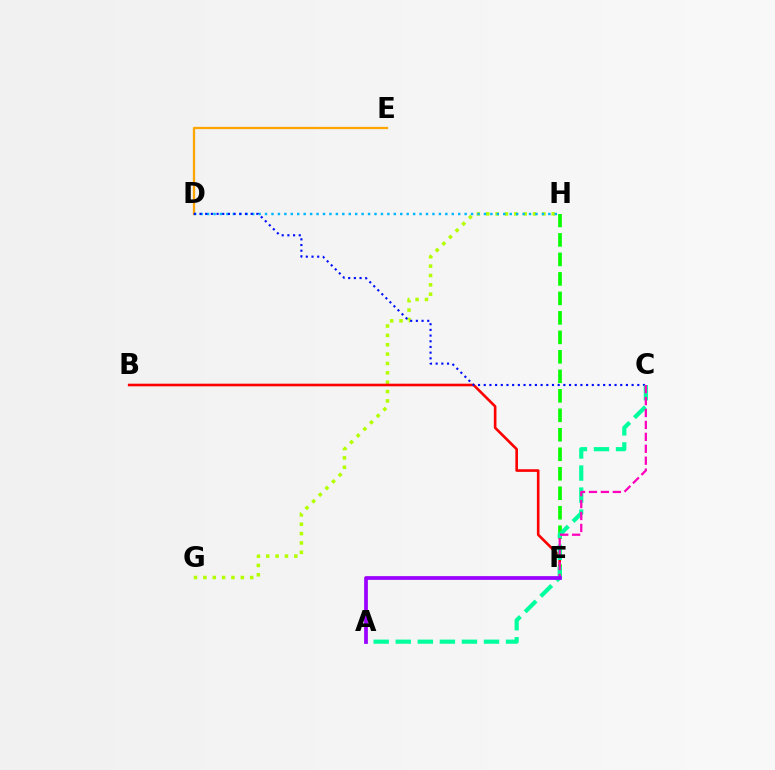{('G', 'H'): [{'color': '#b3ff00', 'line_style': 'dotted', 'thickness': 2.54}], ('D', 'E'): [{'color': '#ffa500', 'line_style': 'solid', 'thickness': 1.65}], ('D', 'H'): [{'color': '#00b5ff', 'line_style': 'dotted', 'thickness': 1.75}], ('B', 'F'): [{'color': '#ff0000', 'line_style': 'solid', 'thickness': 1.89}], ('F', 'H'): [{'color': '#08ff00', 'line_style': 'dashed', 'thickness': 2.65}], ('C', 'D'): [{'color': '#0010ff', 'line_style': 'dotted', 'thickness': 1.55}], ('A', 'C'): [{'color': '#00ff9d', 'line_style': 'dashed', 'thickness': 3.0}], ('C', 'F'): [{'color': '#ff00bd', 'line_style': 'dashed', 'thickness': 1.62}], ('A', 'F'): [{'color': '#9b00ff', 'line_style': 'solid', 'thickness': 2.7}]}